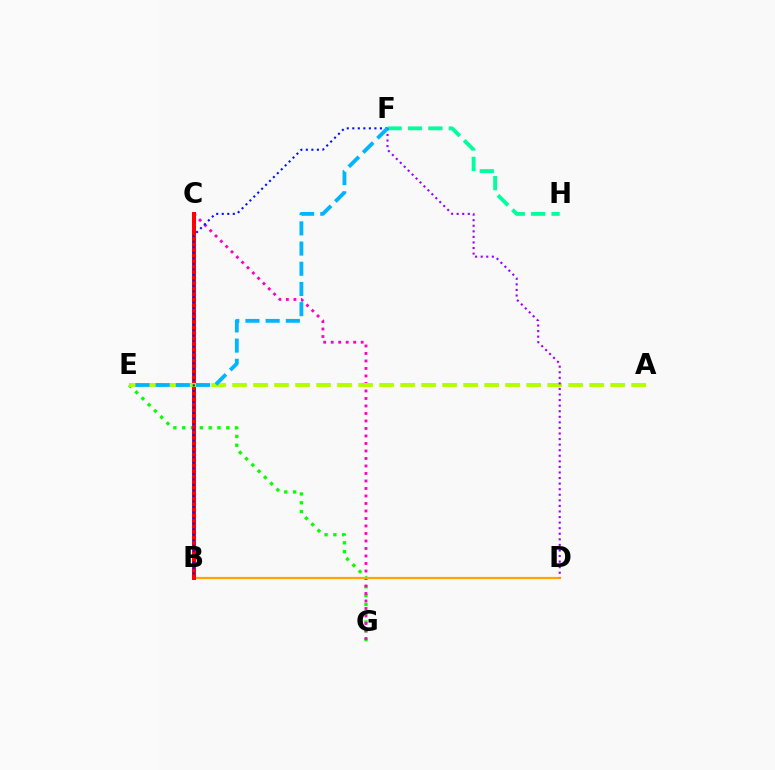{('F', 'H'): [{'color': '#00ff9d', 'line_style': 'dashed', 'thickness': 2.77}], ('E', 'G'): [{'color': '#08ff00', 'line_style': 'dotted', 'thickness': 2.4}], ('C', 'G'): [{'color': '#ff00bd', 'line_style': 'dotted', 'thickness': 2.04}], ('B', 'D'): [{'color': '#ffa500', 'line_style': 'solid', 'thickness': 1.6}], ('B', 'C'): [{'color': '#ff0000', 'line_style': 'solid', 'thickness': 2.89}], ('A', 'E'): [{'color': '#b3ff00', 'line_style': 'dashed', 'thickness': 2.85}], ('D', 'F'): [{'color': '#9b00ff', 'line_style': 'dotted', 'thickness': 1.51}], ('B', 'F'): [{'color': '#0010ff', 'line_style': 'dotted', 'thickness': 1.5}], ('E', 'F'): [{'color': '#00b5ff', 'line_style': 'dashed', 'thickness': 2.74}]}